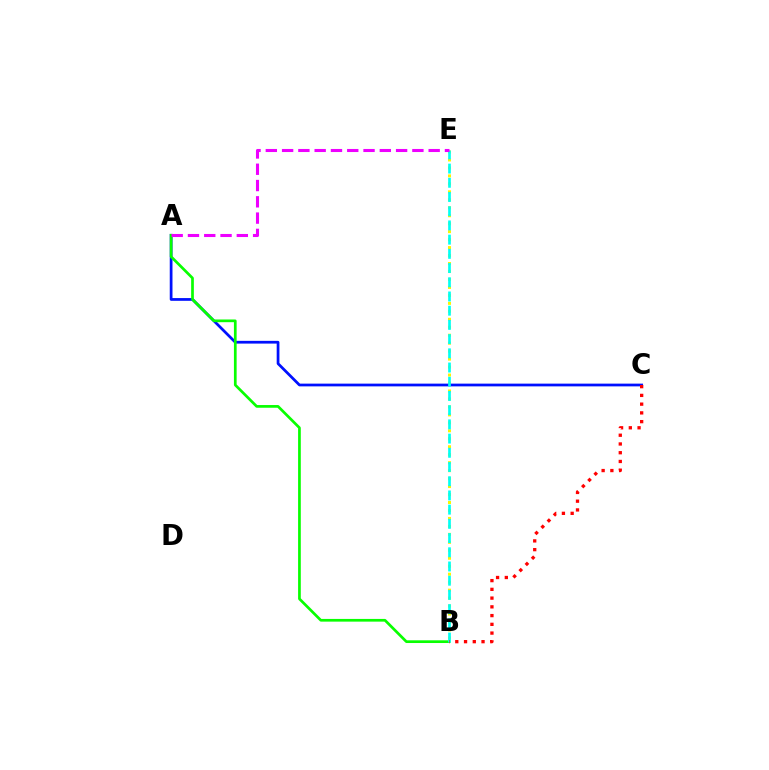{('B', 'E'): [{'color': '#fcf500', 'line_style': 'dotted', 'thickness': 2.16}, {'color': '#00fff6', 'line_style': 'dashed', 'thickness': 1.93}], ('A', 'C'): [{'color': '#0010ff', 'line_style': 'solid', 'thickness': 1.97}], ('A', 'B'): [{'color': '#08ff00', 'line_style': 'solid', 'thickness': 1.95}], ('B', 'C'): [{'color': '#ff0000', 'line_style': 'dotted', 'thickness': 2.38}], ('A', 'E'): [{'color': '#ee00ff', 'line_style': 'dashed', 'thickness': 2.21}]}